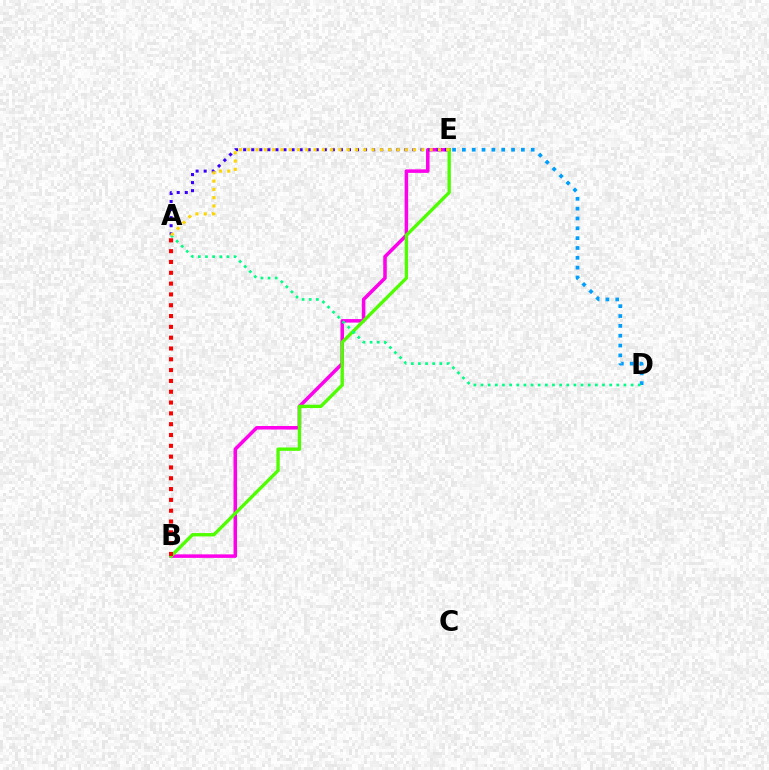{('B', 'E'): [{'color': '#ff00ed', 'line_style': 'solid', 'thickness': 2.53}, {'color': '#4fff00', 'line_style': 'solid', 'thickness': 2.41}], ('A', 'E'): [{'color': '#3700ff', 'line_style': 'dotted', 'thickness': 2.19}, {'color': '#ffd500', 'line_style': 'dotted', 'thickness': 2.25}], ('D', 'E'): [{'color': '#009eff', 'line_style': 'dotted', 'thickness': 2.67}], ('A', 'D'): [{'color': '#00ff86', 'line_style': 'dotted', 'thickness': 1.94}], ('A', 'B'): [{'color': '#ff0000', 'line_style': 'dotted', 'thickness': 2.94}]}